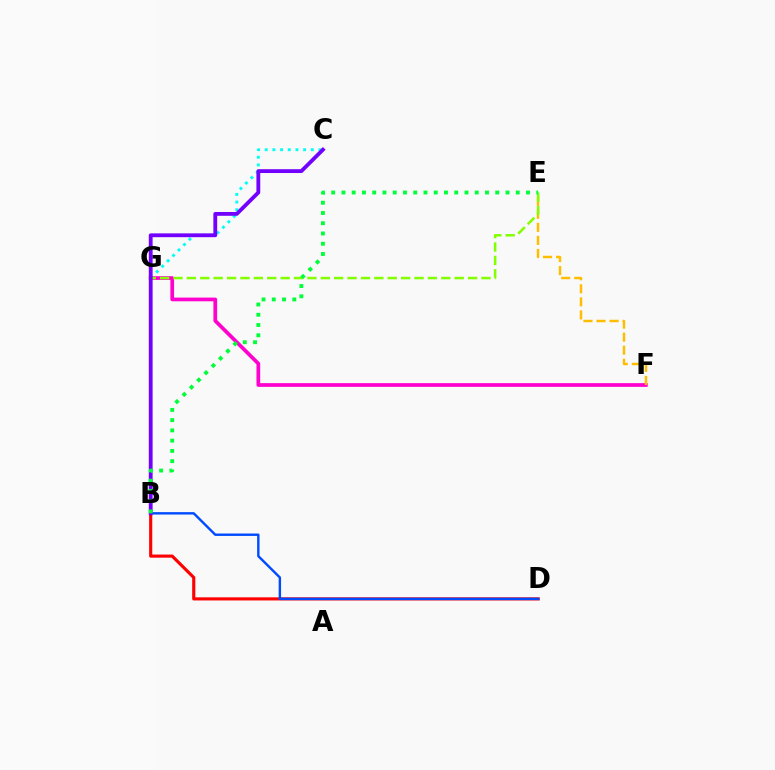{('C', 'G'): [{'color': '#00fff6', 'line_style': 'dotted', 'thickness': 2.09}], ('B', 'D'): [{'color': '#ff0000', 'line_style': 'solid', 'thickness': 2.25}, {'color': '#004bff', 'line_style': 'solid', 'thickness': 1.74}], ('F', 'G'): [{'color': '#ff00cf', 'line_style': 'solid', 'thickness': 2.67}], ('E', 'F'): [{'color': '#ffbd00', 'line_style': 'dashed', 'thickness': 1.77}], ('E', 'G'): [{'color': '#84ff00', 'line_style': 'dashed', 'thickness': 1.82}], ('B', 'C'): [{'color': '#7200ff', 'line_style': 'solid', 'thickness': 2.75}], ('B', 'E'): [{'color': '#00ff39', 'line_style': 'dotted', 'thickness': 2.79}]}